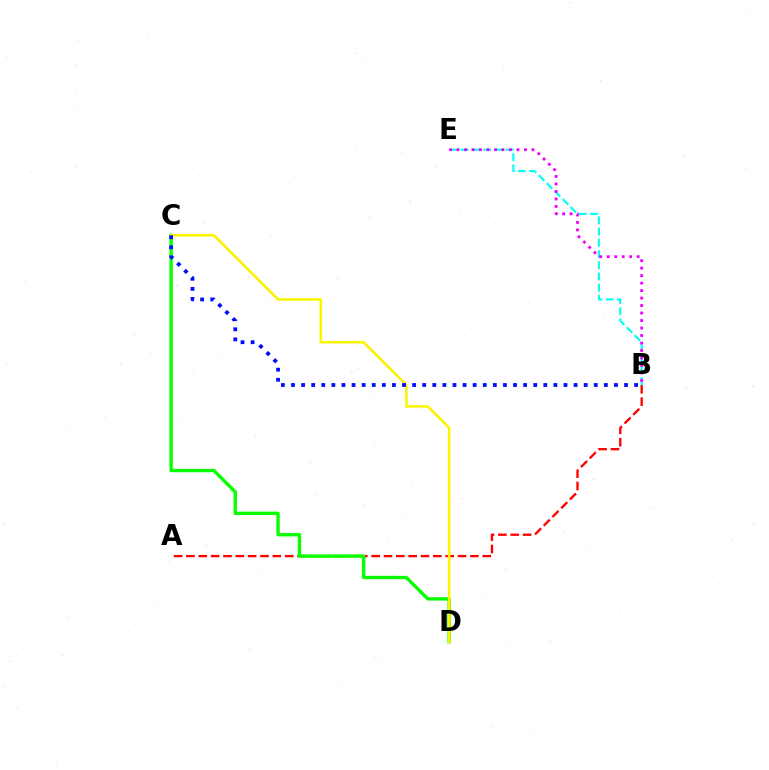{('A', 'B'): [{'color': '#ff0000', 'line_style': 'dashed', 'thickness': 1.68}], ('C', 'D'): [{'color': '#08ff00', 'line_style': 'solid', 'thickness': 2.43}, {'color': '#fcf500', 'line_style': 'solid', 'thickness': 1.85}], ('B', 'E'): [{'color': '#00fff6', 'line_style': 'dashed', 'thickness': 1.53}, {'color': '#ee00ff', 'line_style': 'dotted', 'thickness': 2.03}], ('B', 'C'): [{'color': '#0010ff', 'line_style': 'dotted', 'thickness': 2.74}]}